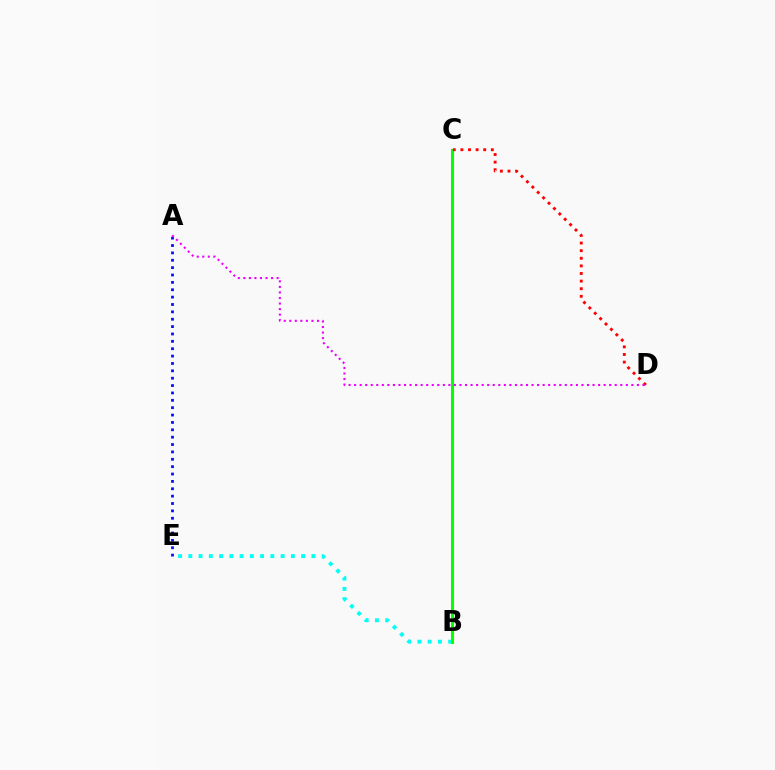{('B', 'C'): [{'color': '#fcf500', 'line_style': 'solid', 'thickness': 2.07}, {'color': '#08ff00', 'line_style': 'solid', 'thickness': 2.21}], ('A', 'E'): [{'color': '#0010ff', 'line_style': 'dotted', 'thickness': 2.0}], ('B', 'E'): [{'color': '#00fff6', 'line_style': 'dotted', 'thickness': 2.79}], ('C', 'D'): [{'color': '#ff0000', 'line_style': 'dotted', 'thickness': 2.07}], ('A', 'D'): [{'color': '#ee00ff', 'line_style': 'dotted', 'thickness': 1.51}]}